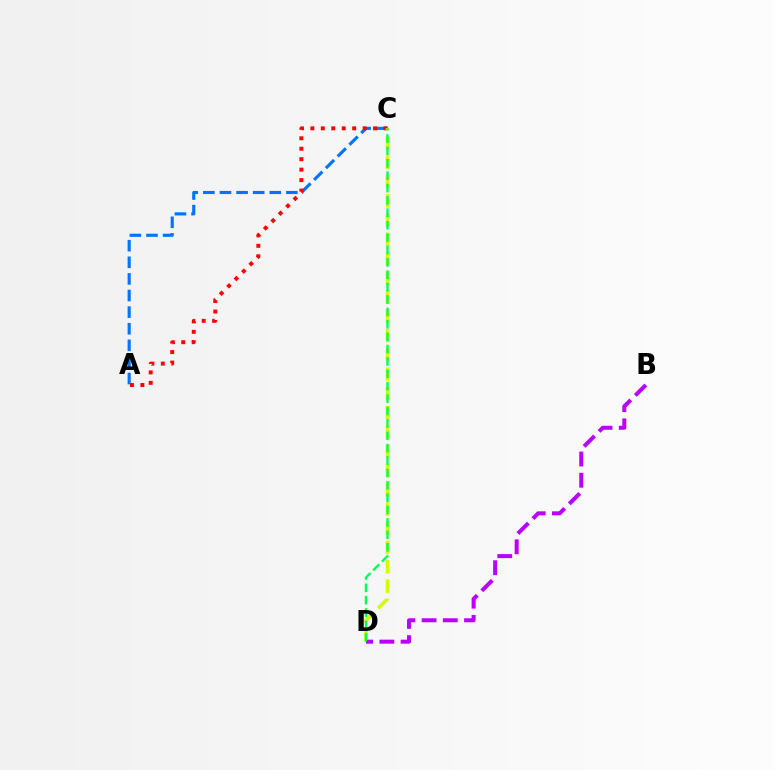{('A', 'C'): [{'color': '#0074ff', 'line_style': 'dashed', 'thickness': 2.26}, {'color': '#ff0000', 'line_style': 'dotted', 'thickness': 2.84}], ('C', 'D'): [{'color': '#d1ff00', 'line_style': 'dashed', 'thickness': 2.62}, {'color': '#00ff5c', 'line_style': 'dashed', 'thickness': 1.68}], ('B', 'D'): [{'color': '#b900ff', 'line_style': 'dashed', 'thickness': 2.88}]}